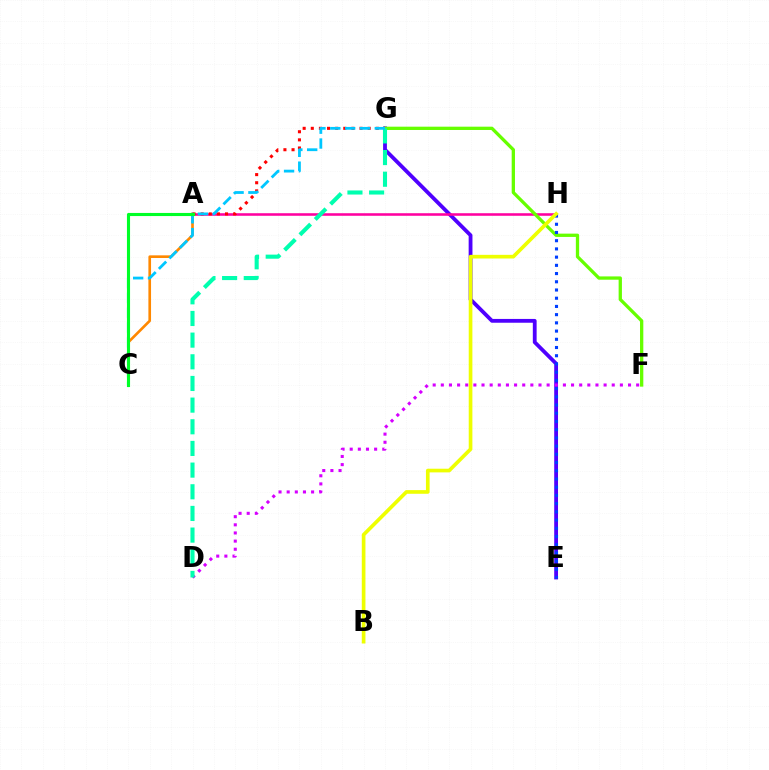{('A', 'C'): [{'color': '#ff8800', 'line_style': 'solid', 'thickness': 1.91}, {'color': '#00ff27', 'line_style': 'solid', 'thickness': 2.24}], ('E', 'G'): [{'color': '#4f00ff', 'line_style': 'solid', 'thickness': 2.74}], ('A', 'H'): [{'color': '#ff00a0', 'line_style': 'solid', 'thickness': 1.84}], ('F', 'G'): [{'color': '#66ff00', 'line_style': 'solid', 'thickness': 2.37}], ('D', 'F'): [{'color': '#d600ff', 'line_style': 'dotted', 'thickness': 2.21}], ('E', 'H'): [{'color': '#003fff', 'line_style': 'dotted', 'thickness': 2.23}], ('B', 'H'): [{'color': '#eeff00', 'line_style': 'solid', 'thickness': 2.64}], ('A', 'G'): [{'color': '#ff0000', 'line_style': 'dotted', 'thickness': 2.21}], ('D', 'G'): [{'color': '#00ffaf', 'line_style': 'dashed', 'thickness': 2.94}], ('C', 'G'): [{'color': '#00c7ff', 'line_style': 'dashed', 'thickness': 2.02}]}